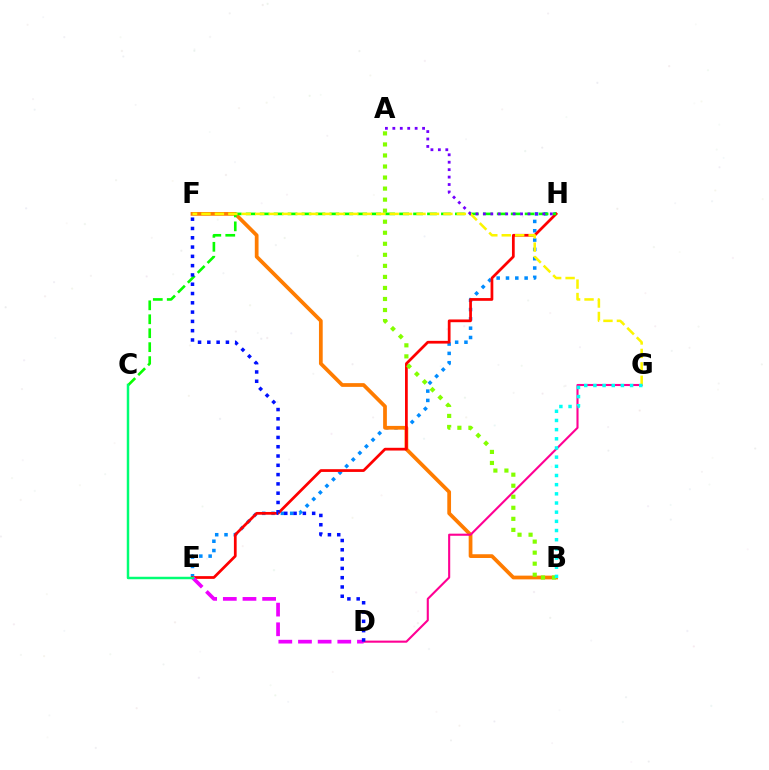{('E', 'H'): [{'color': '#008cff', 'line_style': 'dotted', 'thickness': 2.53}, {'color': '#ff0000', 'line_style': 'solid', 'thickness': 1.98}], ('B', 'F'): [{'color': '#ff7c00', 'line_style': 'solid', 'thickness': 2.69}], ('D', 'G'): [{'color': '#ff0094', 'line_style': 'solid', 'thickness': 1.52}], ('C', 'H'): [{'color': '#08ff00', 'line_style': 'dashed', 'thickness': 1.89}], ('F', 'G'): [{'color': '#fcf500', 'line_style': 'dashed', 'thickness': 1.83}], ('D', 'E'): [{'color': '#ee00ff', 'line_style': 'dashed', 'thickness': 2.67}], ('C', 'E'): [{'color': '#00ff74', 'line_style': 'solid', 'thickness': 1.78}], ('A', 'H'): [{'color': '#7200ff', 'line_style': 'dotted', 'thickness': 2.02}], ('D', 'F'): [{'color': '#0010ff', 'line_style': 'dotted', 'thickness': 2.52}], ('A', 'B'): [{'color': '#84ff00', 'line_style': 'dotted', 'thickness': 3.0}], ('B', 'G'): [{'color': '#00fff6', 'line_style': 'dotted', 'thickness': 2.49}]}